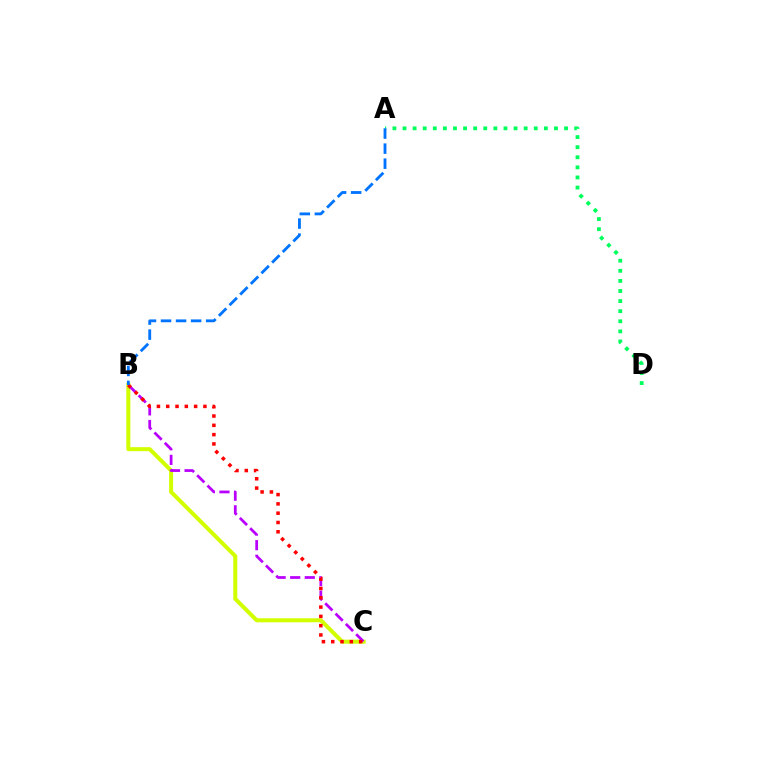{('B', 'C'): [{'color': '#d1ff00', 'line_style': 'solid', 'thickness': 2.9}, {'color': '#b900ff', 'line_style': 'dashed', 'thickness': 1.98}, {'color': '#ff0000', 'line_style': 'dotted', 'thickness': 2.53}], ('A', 'D'): [{'color': '#00ff5c', 'line_style': 'dotted', 'thickness': 2.74}], ('A', 'B'): [{'color': '#0074ff', 'line_style': 'dashed', 'thickness': 2.04}]}